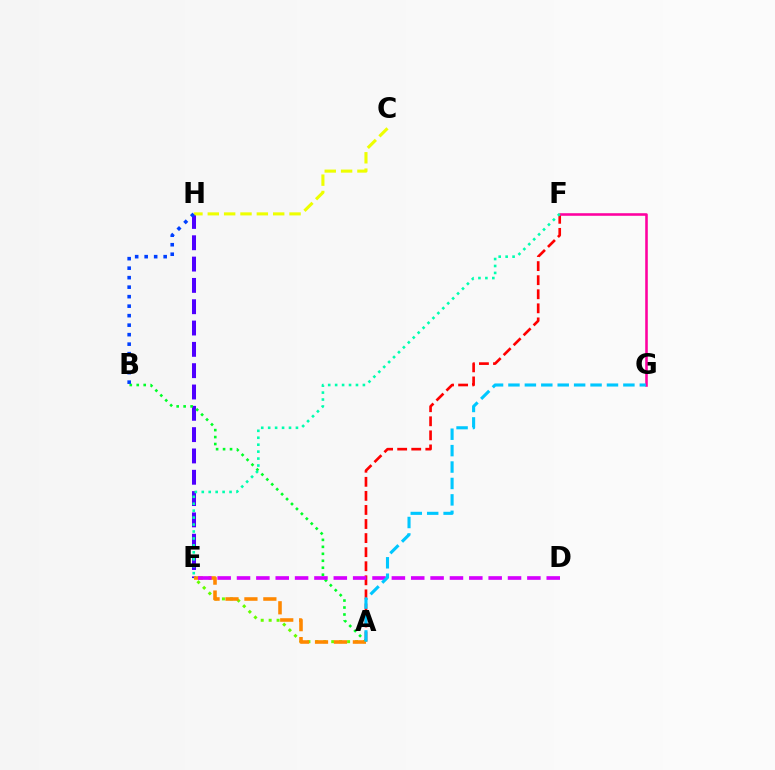{('A', 'E'): [{'color': '#66ff00', 'line_style': 'dotted', 'thickness': 2.16}, {'color': '#ff8800', 'line_style': 'dashed', 'thickness': 2.57}], ('A', 'F'): [{'color': '#ff0000', 'line_style': 'dashed', 'thickness': 1.91}], ('E', 'H'): [{'color': '#4f00ff', 'line_style': 'dashed', 'thickness': 2.9}], ('A', 'B'): [{'color': '#00ff27', 'line_style': 'dotted', 'thickness': 1.89}], ('F', 'G'): [{'color': '#ff00a0', 'line_style': 'solid', 'thickness': 1.85}], ('E', 'F'): [{'color': '#00ffaf', 'line_style': 'dotted', 'thickness': 1.89}], ('C', 'H'): [{'color': '#eeff00', 'line_style': 'dashed', 'thickness': 2.22}], ('B', 'H'): [{'color': '#003fff', 'line_style': 'dotted', 'thickness': 2.58}], ('D', 'E'): [{'color': '#d600ff', 'line_style': 'dashed', 'thickness': 2.63}], ('A', 'G'): [{'color': '#00c7ff', 'line_style': 'dashed', 'thickness': 2.23}]}